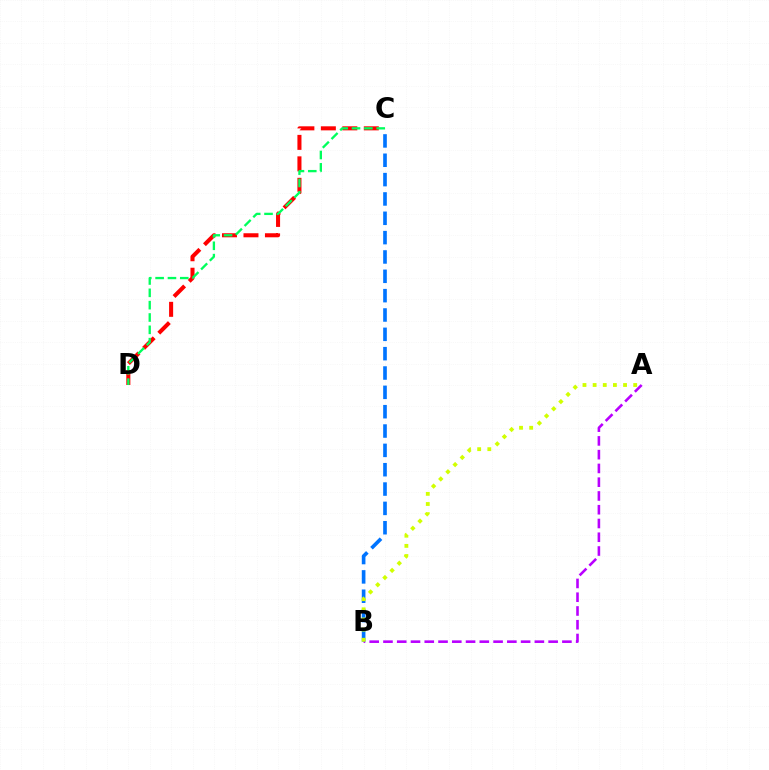{('C', 'D'): [{'color': '#ff0000', 'line_style': 'dashed', 'thickness': 2.92}, {'color': '#00ff5c', 'line_style': 'dashed', 'thickness': 1.68}], ('A', 'B'): [{'color': '#b900ff', 'line_style': 'dashed', 'thickness': 1.87}, {'color': '#d1ff00', 'line_style': 'dotted', 'thickness': 2.76}], ('B', 'C'): [{'color': '#0074ff', 'line_style': 'dashed', 'thickness': 2.63}]}